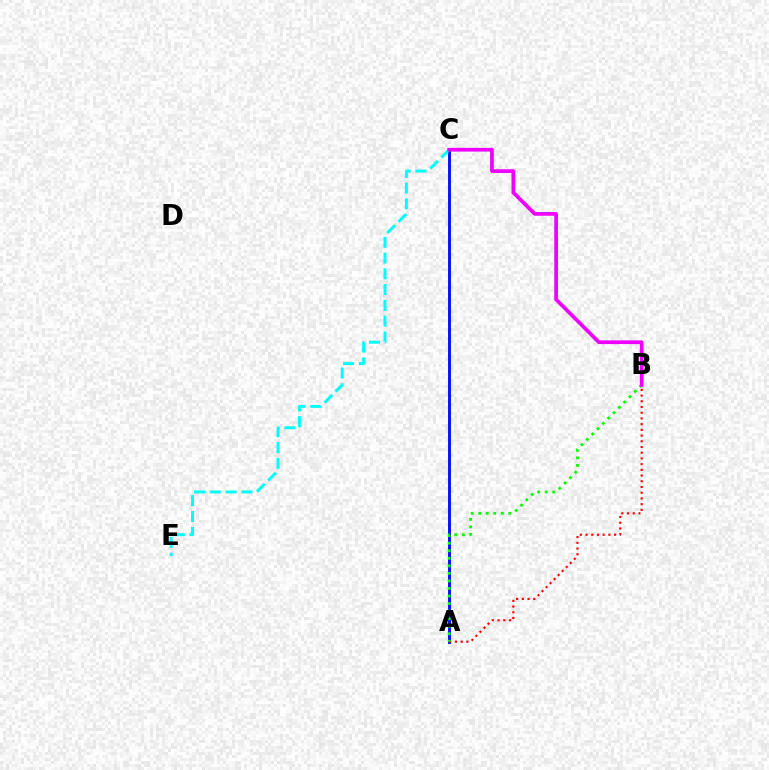{('A', 'C'): [{'color': '#fcf500', 'line_style': 'dotted', 'thickness': 2.21}, {'color': '#0010ff', 'line_style': 'solid', 'thickness': 2.08}], ('A', 'B'): [{'color': '#ff0000', 'line_style': 'dotted', 'thickness': 1.55}, {'color': '#08ff00', 'line_style': 'dotted', 'thickness': 2.05}], ('C', 'E'): [{'color': '#00fff6', 'line_style': 'dashed', 'thickness': 2.14}], ('B', 'C'): [{'color': '#ee00ff', 'line_style': 'solid', 'thickness': 2.68}]}